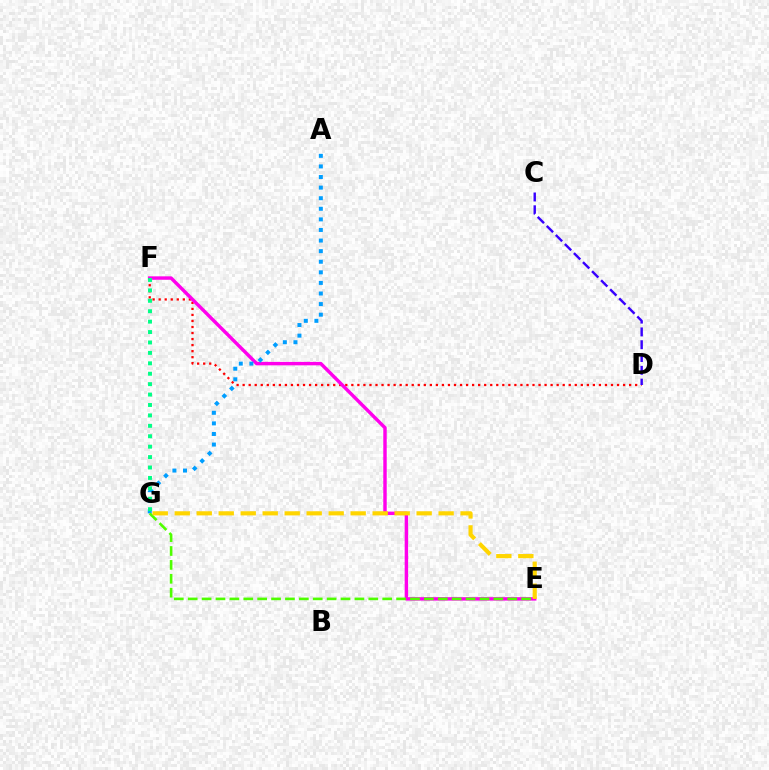{('D', 'F'): [{'color': '#ff0000', 'line_style': 'dotted', 'thickness': 1.64}], ('E', 'F'): [{'color': '#ff00ed', 'line_style': 'solid', 'thickness': 2.47}], ('A', 'G'): [{'color': '#009eff', 'line_style': 'dotted', 'thickness': 2.88}], ('E', 'G'): [{'color': '#4fff00', 'line_style': 'dashed', 'thickness': 1.89}, {'color': '#ffd500', 'line_style': 'dashed', 'thickness': 2.99}], ('F', 'G'): [{'color': '#00ff86', 'line_style': 'dotted', 'thickness': 2.83}], ('C', 'D'): [{'color': '#3700ff', 'line_style': 'dashed', 'thickness': 1.74}]}